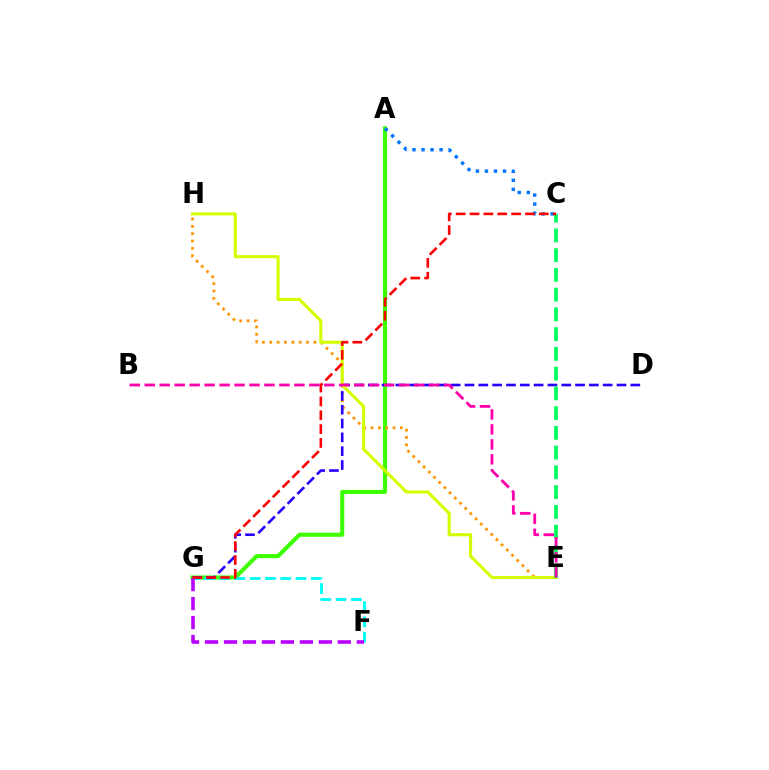{('A', 'G'): [{'color': '#3dff00', 'line_style': 'solid', 'thickness': 2.95}], ('F', 'G'): [{'color': '#00fff6', 'line_style': 'dashed', 'thickness': 2.07}, {'color': '#b900ff', 'line_style': 'dashed', 'thickness': 2.58}], ('E', 'H'): [{'color': '#ff9400', 'line_style': 'dotted', 'thickness': 2.0}, {'color': '#d1ff00', 'line_style': 'solid', 'thickness': 2.24}], ('A', 'C'): [{'color': '#0074ff', 'line_style': 'dotted', 'thickness': 2.45}], ('D', 'G'): [{'color': '#2500ff', 'line_style': 'dashed', 'thickness': 1.88}], ('C', 'E'): [{'color': '#00ff5c', 'line_style': 'dashed', 'thickness': 2.68}], ('C', 'G'): [{'color': '#ff0000', 'line_style': 'dashed', 'thickness': 1.88}], ('B', 'E'): [{'color': '#ff00ac', 'line_style': 'dashed', 'thickness': 2.03}]}